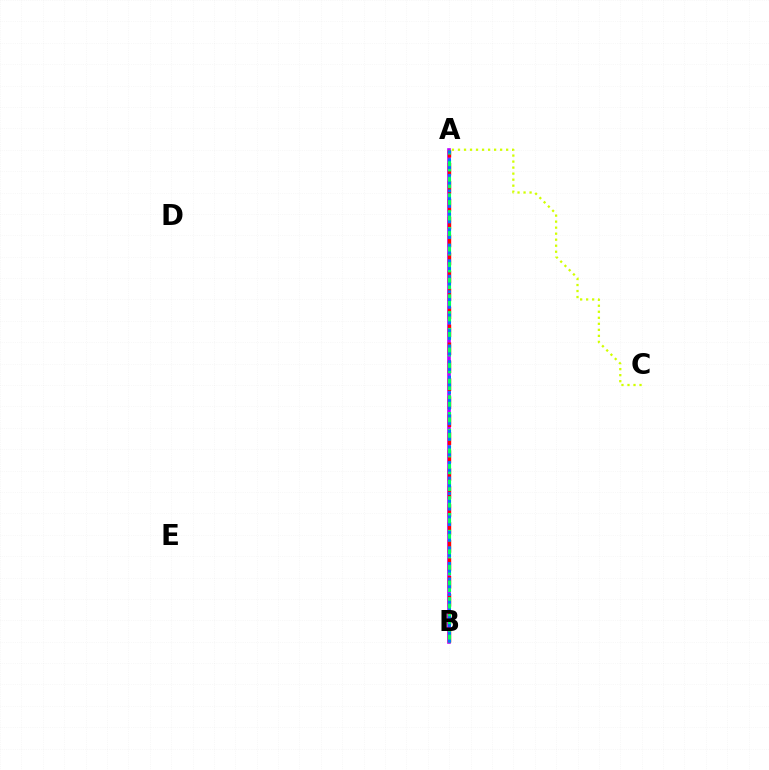{('A', 'B'): [{'color': '#b900ff', 'line_style': 'solid', 'thickness': 2.61}, {'color': '#ff0000', 'line_style': 'dashed', 'thickness': 2.44}, {'color': '#00ff5c', 'line_style': 'dashed', 'thickness': 2.29}, {'color': '#0074ff', 'line_style': 'dotted', 'thickness': 2.11}], ('A', 'C'): [{'color': '#d1ff00', 'line_style': 'dotted', 'thickness': 1.64}]}